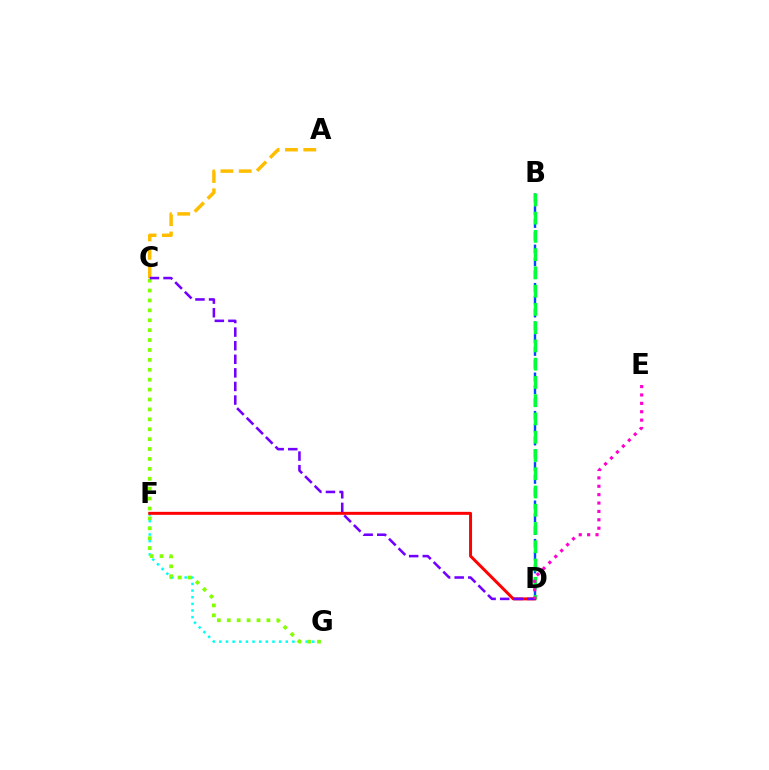{('B', 'D'): [{'color': '#004bff', 'line_style': 'dashed', 'thickness': 1.74}, {'color': '#00ff39', 'line_style': 'dashed', 'thickness': 2.48}], ('F', 'G'): [{'color': '#00fff6', 'line_style': 'dotted', 'thickness': 1.8}], ('D', 'F'): [{'color': '#ff0000', 'line_style': 'solid', 'thickness': 2.14}], ('A', 'C'): [{'color': '#ffbd00', 'line_style': 'dashed', 'thickness': 2.49}], ('C', 'G'): [{'color': '#84ff00', 'line_style': 'dotted', 'thickness': 2.69}], ('C', 'D'): [{'color': '#7200ff', 'line_style': 'dashed', 'thickness': 1.85}], ('D', 'E'): [{'color': '#ff00cf', 'line_style': 'dotted', 'thickness': 2.28}]}